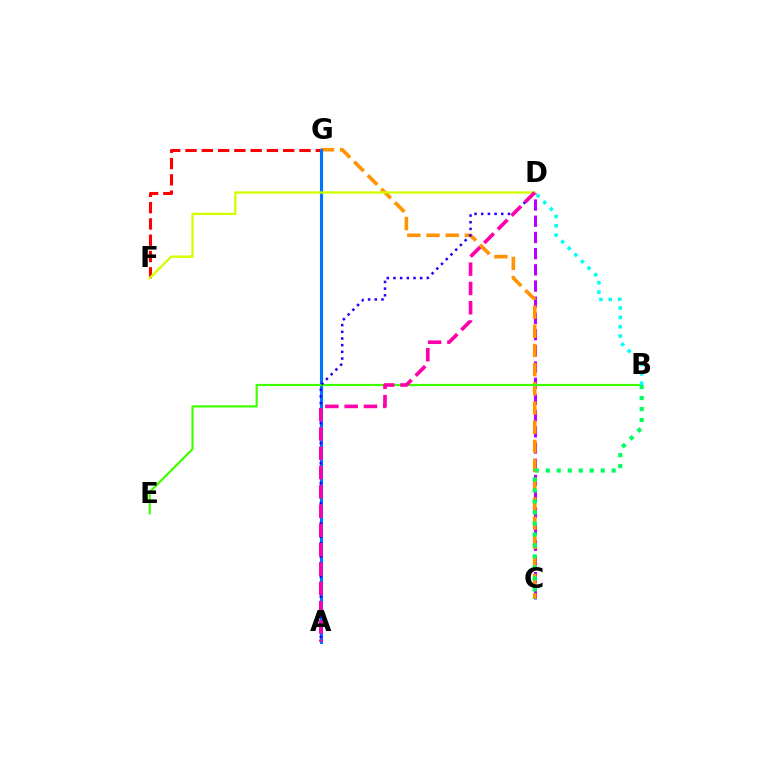{('F', 'G'): [{'color': '#ff0000', 'line_style': 'dashed', 'thickness': 2.21}], ('C', 'D'): [{'color': '#b900ff', 'line_style': 'dashed', 'thickness': 2.2}], ('C', 'G'): [{'color': '#ff9400', 'line_style': 'dashed', 'thickness': 2.61}], ('A', 'G'): [{'color': '#0074ff', 'line_style': 'solid', 'thickness': 2.24}], ('B', 'E'): [{'color': '#3dff00', 'line_style': 'solid', 'thickness': 1.56}], ('A', 'D'): [{'color': '#2500ff', 'line_style': 'dotted', 'thickness': 1.81}, {'color': '#ff00ac', 'line_style': 'dashed', 'thickness': 2.62}], ('B', 'C'): [{'color': '#00ff5c', 'line_style': 'dotted', 'thickness': 2.99}], ('D', 'F'): [{'color': '#d1ff00', 'line_style': 'solid', 'thickness': 1.68}], ('B', 'D'): [{'color': '#00fff6', 'line_style': 'dotted', 'thickness': 2.54}]}